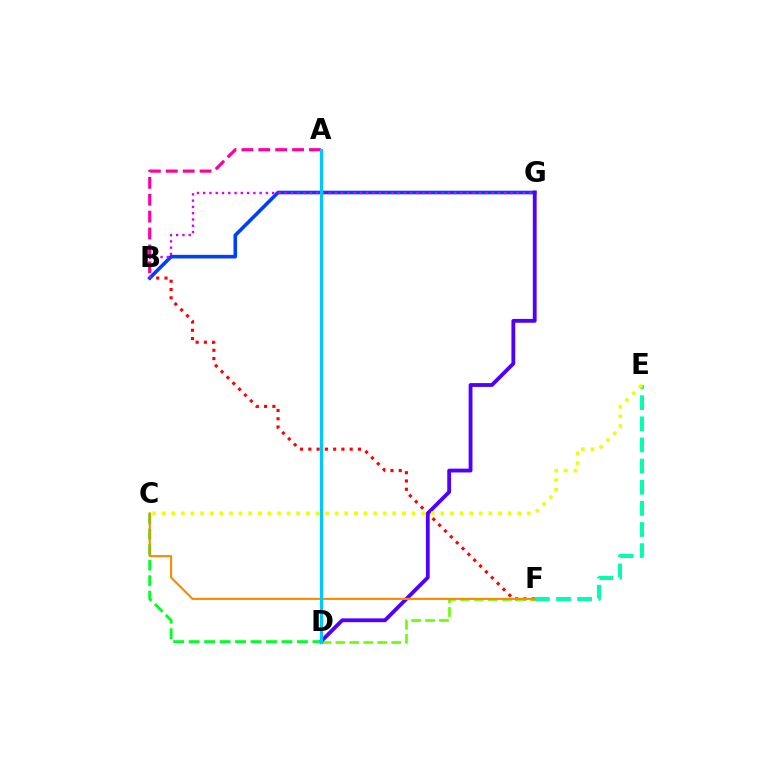{('B', 'F'): [{'color': '#ff0000', 'line_style': 'dotted', 'thickness': 2.25}], ('D', 'F'): [{'color': '#66ff00', 'line_style': 'dashed', 'thickness': 1.9}], ('B', 'G'): [{'color': '#003fff', 'line_style': 'solid', 'thickness': 2.59}, {'color': '#d600ff', 'line_style': 'dotted', 'thickness': 1.7}], ('E', 'F'): [{'color': '#00ffaf', 'line_style': 'dashed', 'thickness': 2.87}], ('D', 'G'): [{'color': '#4f00ff', 'line_style': 'solid', 'thickness': 2.75}], ('C', 'D'): [{'color': '#00ff27', 'line_style': 'dashed', 'thickness': 2.1}], ('A', 'B'): [{'color': '#ff00a0', 'line_style': 'dashed', 'thickness': 2.29}], ('C', 'E'): [{'color': '#eeff00', 'line_style': 'dotted', 'thickness': 2.61}], ('C', 'F'): [{'color': '#ff8800', 'line_style': 'solid', 'thickness': 1.51}], ('A', 'D'): [{'color': '#00c7ff', 'line_style': 'solid', 'thickness': 2.33}]}